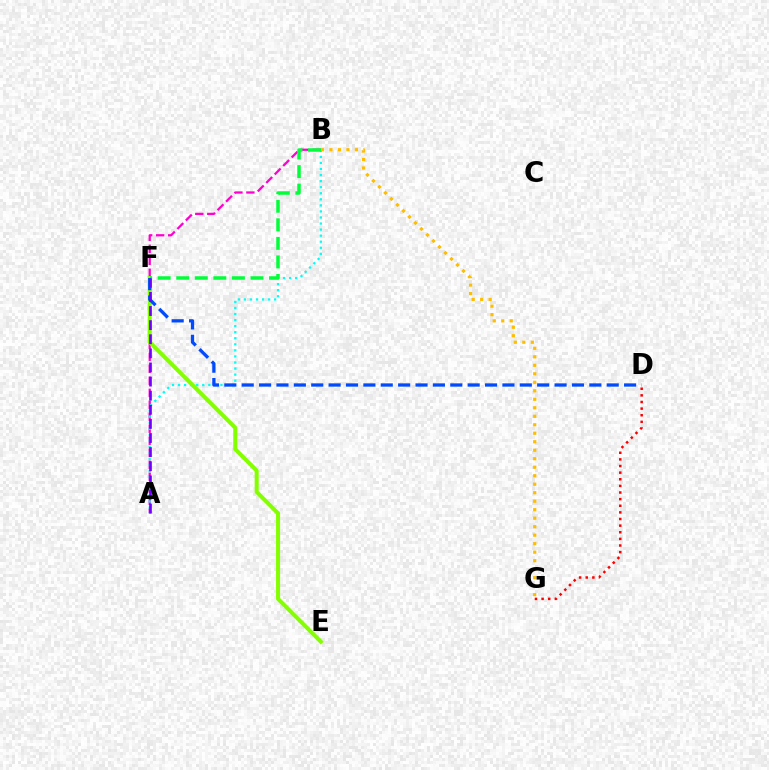{('A', 'B'): [{'color': '#ff00cf', 'line_style': 'dashed', 'thickness': 1.63}, {'color': '#00fff6', 'line_style': 'dotted', 'thickness': 1.65}], ('B', 'G'): [{'color': '#ffbd00', 'line_style': 'dotted', 'thickness': 2.31}], ('D', 'G'): [{'color': '#ff0000', 'line_style': 'dotted', 'thickness': 1.8}], ('E', 'F'): [{'color': '#84ff00', 'line_style': 'solid', 'thickness': 2.9}], ('B', 'F'): [{'color': '#00ff39', 'line_style': 'dashed', 'thickness': 2.52}], ('D', 'F'): [{'color': '#004bff', 'line_style': 'dashed', 'thickness': 2.36}], ('A', 'F'): [{'color': '#7200ff', 'line_style': 'dashed', 'thickness': 1.92}]}